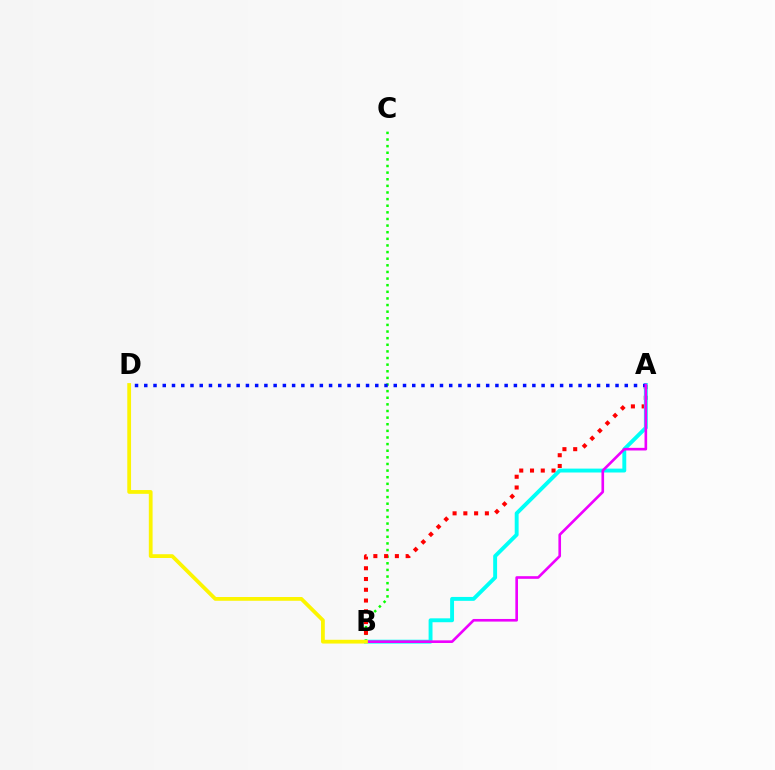{('B', 'C'): [{'color': '#08ff00', 'line_style': 'dotted', 'thickness': 1.8}], ('A', 'B'): [{'color': '#ff0000', 'line_style': 'dotted', 'thickness': 2.92}, {'color': '#00fff6', 'line_style': 'solid', 'thickness': 2.81}, {'color': '#ee00ff', 'line_style': 'solid', 'thickness': 1.9}], ('A', 'D'): [{'color': '#0010ff', 'line_style': 'dotted', 'thickness': 2.51}], ('B', 'D'): [{'color': '#fcf500', 'line_style': 'solid', 'thickness': 2.72}]}